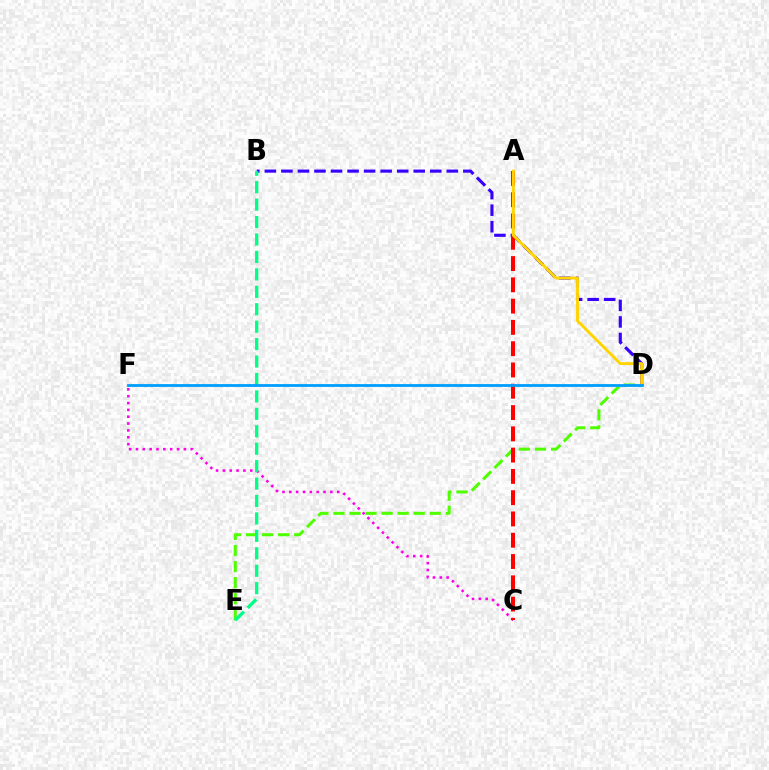{('C', 'F'): [{'color': '#ff00ed', 'line_style': 'dotted', 'thickness': 1.86}], ('D', 'E'): [{'color': '#4fff00', 'line_style': 'dashed', 'thickness': 2.18}], ('B', 'D'): [{'color': '#3700ff', 'line_style': 'dashed', 'thickness': 2.25}], ('B', 'E'): [{'color': '#00ff86', 'line_style': 'dashed', 'thickness': 2.37}], ('A', 'C'): [{'color': '#ff0000', 'line_style': 'dashed', 'thickness': 2.89}], ('A', 'D'): [{'color': '#ffd500', 'line_style': 'solid', 'thickness': 2.11}], ('D', 'F'): [{'color': '#009eff', 'line_style': 'solid', 'thickness': 2.01}]}